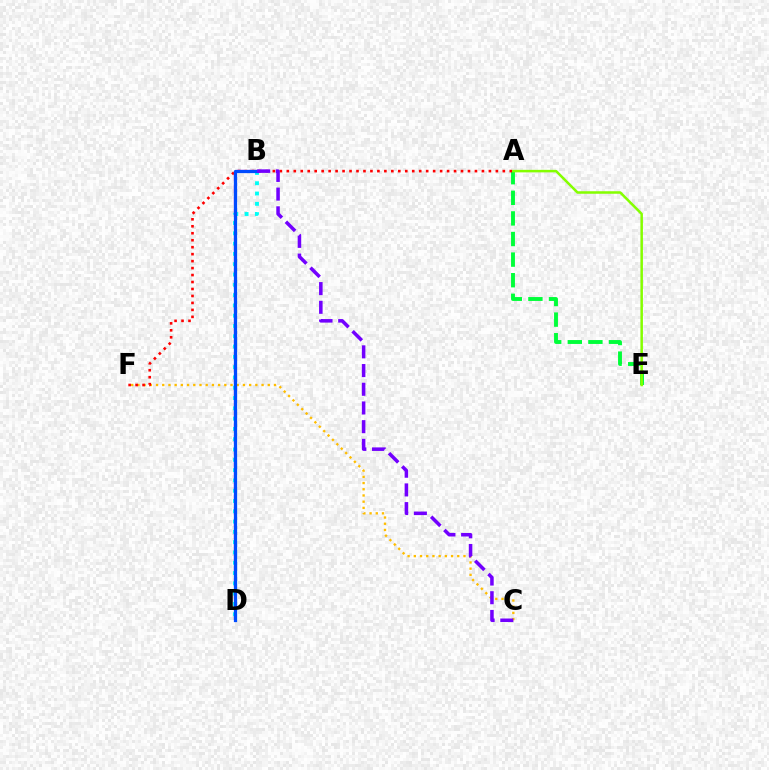{('B', 'D'): [{'color': '#ff00cf', 'line_style': 'dashed', 'thickness': 1.62}, {'color': '#00fff6', 'line_style': 'dotted', 'thickness': 2.8}, {'color': '#004bff', 'line_style': 'solid', 'thickness': 2.35}], ('C', 'F'): [{'color': '#ffbd00', 'line_style': 'dotted', 'thickness': 1.69}], ('A', 'E'): [{'color': '#00ff39', 'line_style': 'dashed', 'thickness': 2.8}, {'color': '#84ff00', 'line_style': 'solid', 'thickness': 1.81}], ('A', 'F'): [{'color': '#ff0000', 'line_style': 'dotted', 'thickness': 1.89}], ('B', 'C'): [{'color': '#7200ff', 'line_style': 'dashed', 'thickness': 2.54}]}